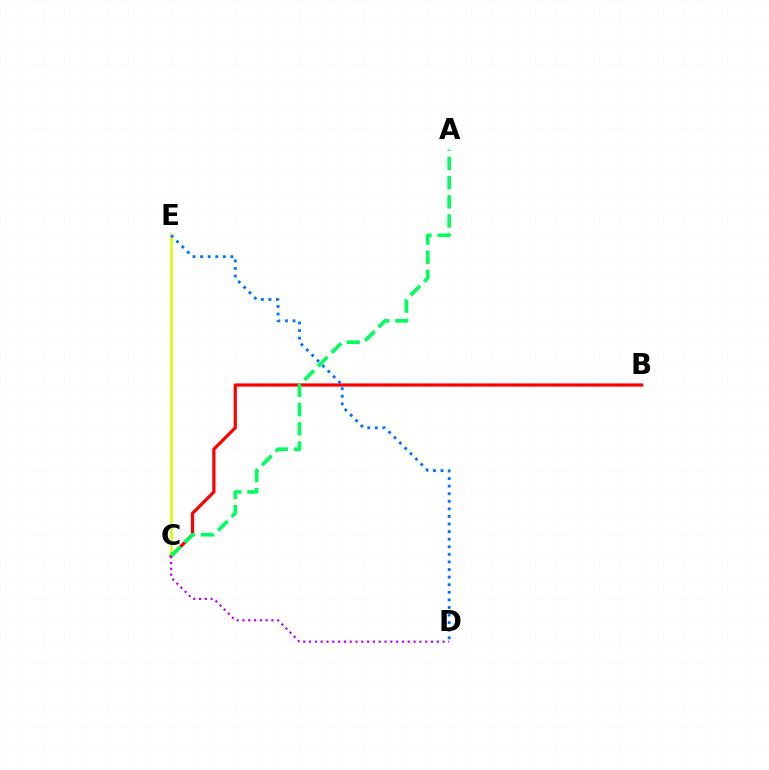{('C', 'E'): [{'color': '#d1ff00', 'line_style': 'solid', 'thickness': 1.8}], ('B', 'C'): [{'color': '#ff0000', 'line_style': 'solid', 'thickness': 2.31}], ('A', 'C'): [{'color': '#00ff5c', 'line_style': 'dashed', 'thickness': 2.61}], ('C', 'D'): [{'color': '#b900ff', 'line_style': 'dotted', 'thickness': 1.58}], ('D', 'E'): [{'color': '#0074ff', 'line_style': 'dotted', 'thickness': 2.06}]}